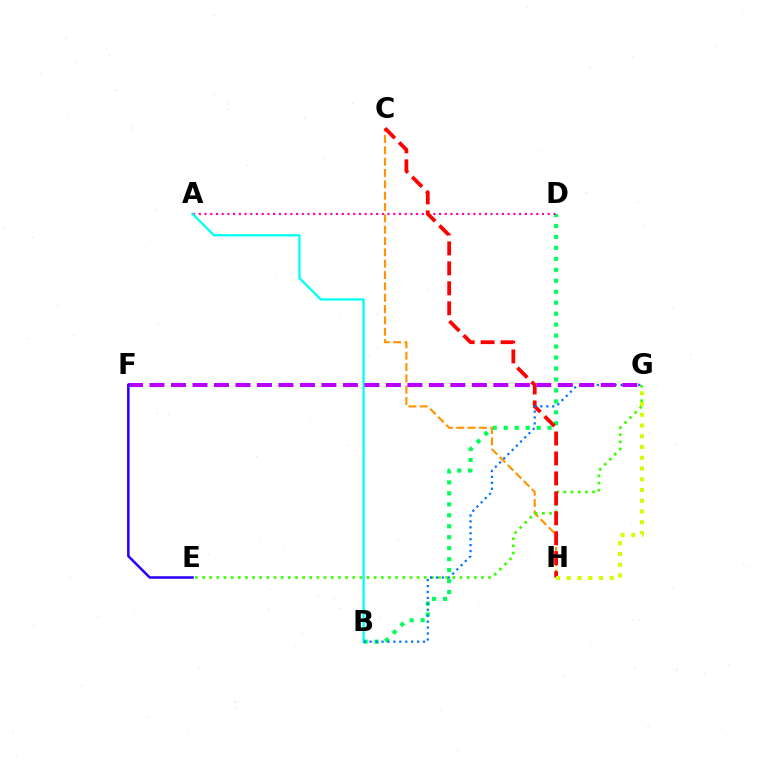{('B', 'D'): [{'color': '#00ff5c', 'line_style': 'dotted', 'thickness': 2.98}], ('C', 'H'): [{'color': '#ff9400', 'line_style': 'dashed', 'thickness': 1.54}, {'color': '#ff0000', 'line_style': 'dashed', 'thickness': 2.71}], ('A', 'D'): [{'color': '#ff00ac', 'line_style': 'dotted', 'thickness': 1.55}], ('E', 'G'): [{'color': '#3dff00', 'line_style': 'dotted', 'thickness': 1.94}], ('G', 'H'): [{'color': '#d1ff00', 'line_style': 'dotted', 'thickness': 2.92}], ('A', 'B'): [{'color': '#00fff6', 'line_style': 'solid', 'thickness': 1.64}], ('B', 'G'): [{'color': '#0074ff', 'line_style': 'dotted', 'thickness': 1.61}], ('F', 'G'): [{'color': '#b900ff', 'line_style': 'dashed', 'thickness': 2.92}], ('E', 'F'): [{'color': '#2500ff', 'line_style': 'solid', 'thickness': 1.8}]}